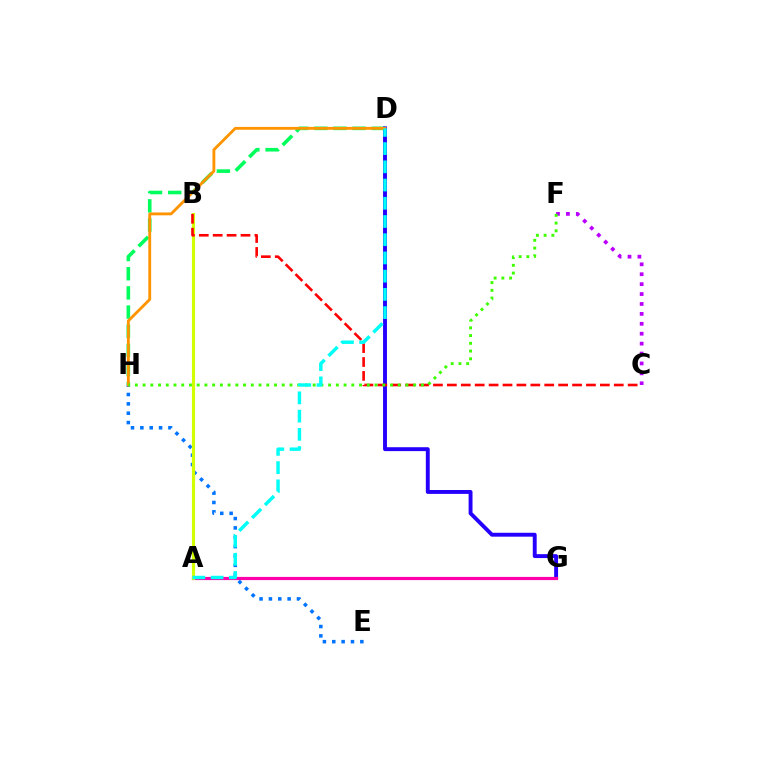{('C', 'F'): [{'color': '#b900ff', 'line_style': 'dotted', 'thickness': 2.69}], ('E', 'H'): [{'color': '#0074ff', 'line_style': 'dotted', 'thickness': 2.54}], ('D', 'H'): [{'color': '#00ff5c', 'line_style': 'dashed', 'thickness': 2.61}, {'color': '#ff9400', 'line_style': 'solid', 'thickness': 2.05}], ('D', 'G'): [{'color': '#2500ff', 'line_style': 'solid', 'thickness': 2.81}], ('A', 'G'): [{'color': '#ff00ac', 'line_style': 'solid', 'thickness': 2.28}], ('A', 'B'): [{'color': '#d1ff00', 'line_style': 'solid', 'thickness': 2.27}], ('B', 'C'): [{'color': '#ff0000', 'line_style': 'dashed', 'thickness': 1.89}], ('F', 'H'): [{'color': '#3dff00', 'line_style': 'dotted', 'thickness': 2.1}], ('A', 'D'): [{'color': '#00fff6', 'line_style': 'dashed', 'thickness': 2.48}]}